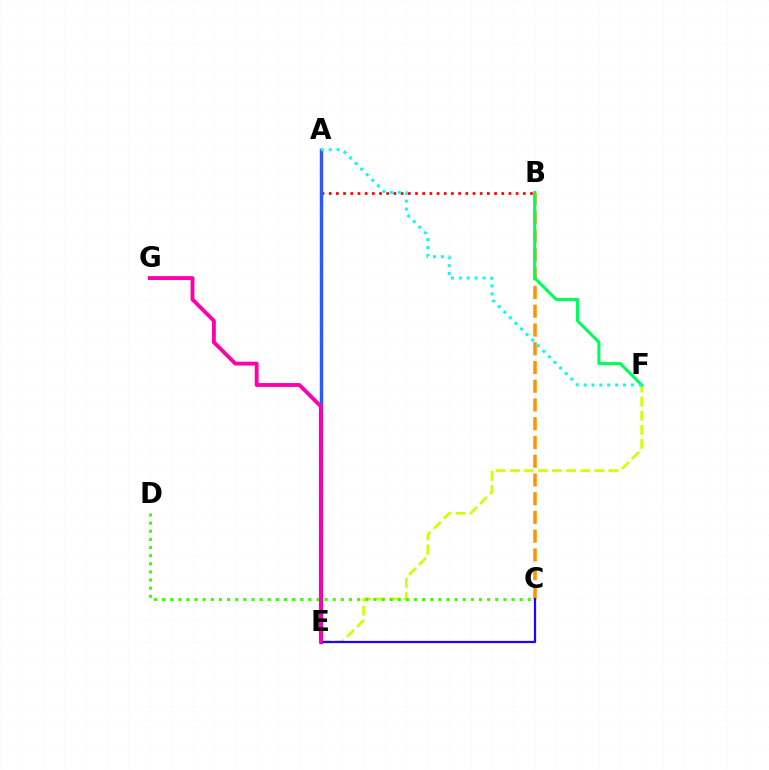{('A', 'E'): [{'color': '#b900ff', 'line_style': 'solid', 'thickness': 2.46}, {'color': '#0074ff', 'line_style': 'solid', 'thickness': 1.81}], ('A', 'B'): [{'color': '#ff0000', 'line_style': 'dotted', 'thickness': 1.95}], ('E', 'F'): [{'color': '#d1ff00', 'line_style': 'dashed', 'thickness': 1.91}], ('C', 'D'): [{'color': '#3dff00', 'line_style': 'dotted', 'thickness': 2.21}], ('B', 'C'): [{'color': '#ff9400', 'line_style': 'dashed', 'thickness': 2.55}], ('B', 'F'): [{'color': '#00ff5c', 'line_style': 'solid', 'thickness': 2.19}], ('C', 'E'): [{'color': '#2500ff', 'line_style': 'solid', 'thickness': 1.61}], ('A', 'F'): [{'color': '#00fff6', 'line_style': 'dotted', 'thickness': 2.14}], ('E', 'G'): [{'color': '#ff00ac', 'line_style': 'solid', 'thickness': 2.78}]}